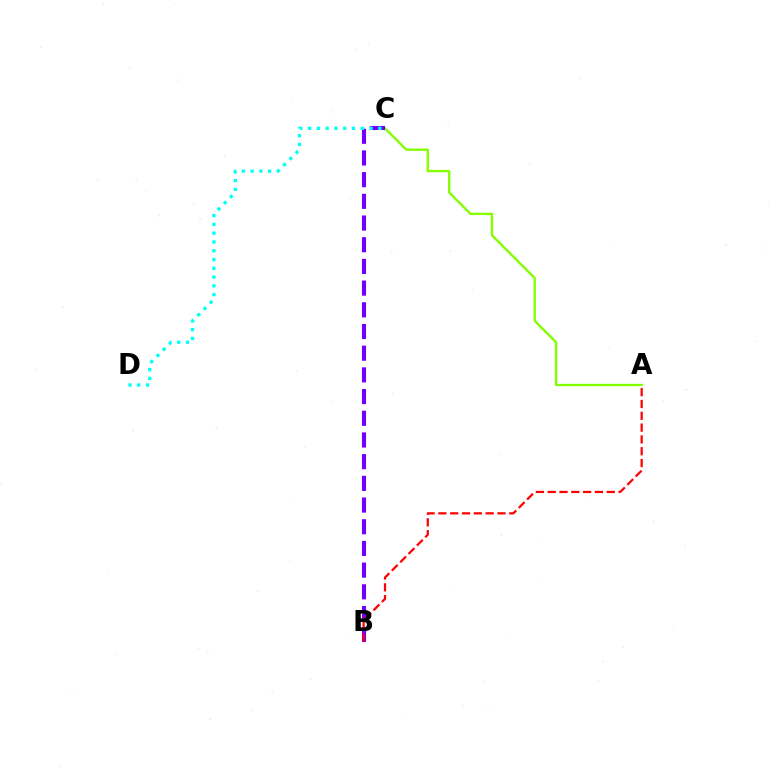{('A', 'C'): [{'color': '#84ff00', 'line_style': 'solid', 'thickness': 1.7}], ('B', 'C'): [{'color': '#7200ff', 'line_style': 'dashed', 'thickness': 2.95}], ('A', 'B'): [{'color': '#ff0000', 'line_style': 'dashed', 'thickness': 1.61}], ('C', 'D'): [{'color': '#00fff6', 'line_style': 'dotted', 'thickness': 2.38}]}